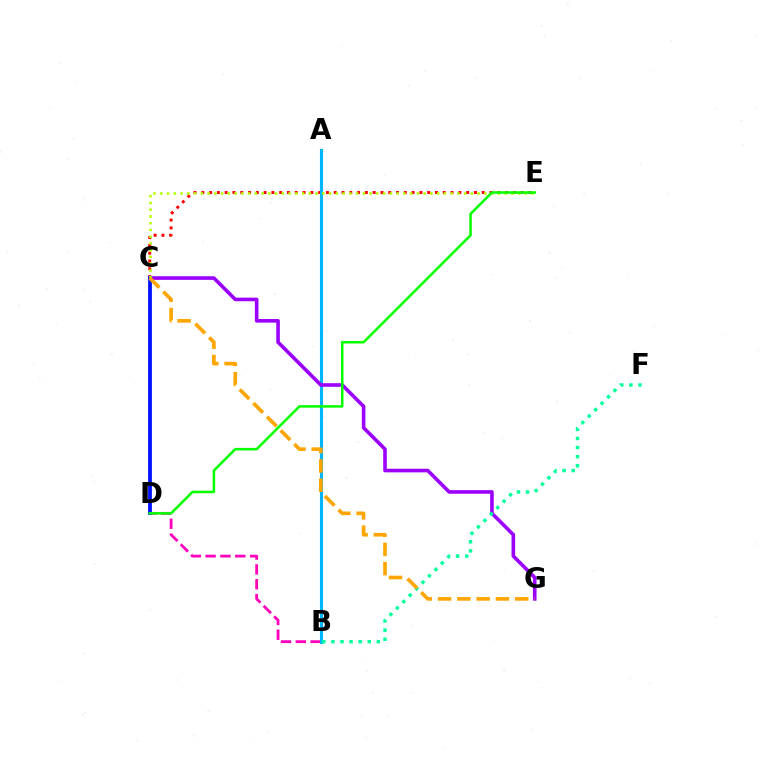{('C', 'E'): [{'color': '#ff0000', 'line_style': 'dotted', 'thickness': 2.12}, {'color': '#b3ff00', 'line_style': 'dotted', 'thickness': 1.83}], ('B', 'D'): [{'color': '#ff00bd', 'line_style': 'dashed', 'thickness': 2.02}], ('A', 'B'): [{'color': '#00b5ff', 'line_style': 'solid', 'thickness': 2.25}], ('C', 'G'): [{'color': '#9b00ff', 'line_style': 'solid', 'thickness': 2.6}, {'color': '#ffa500', 'line_style': 'dashed', 'thickness': 2.62}], ('B', 'F'): [{'color': '#00ff9d', 'line_style': 'dotted', 'thickness': 2.47}], ('C', 'D'): [{'color': '#0010ff', 'line_style': 'solid', 'thickness': 2.72}], ('D', 'E'): [{'color': '#08ff00', 'line_style': 'solid', 'thickness': 1.83}]}